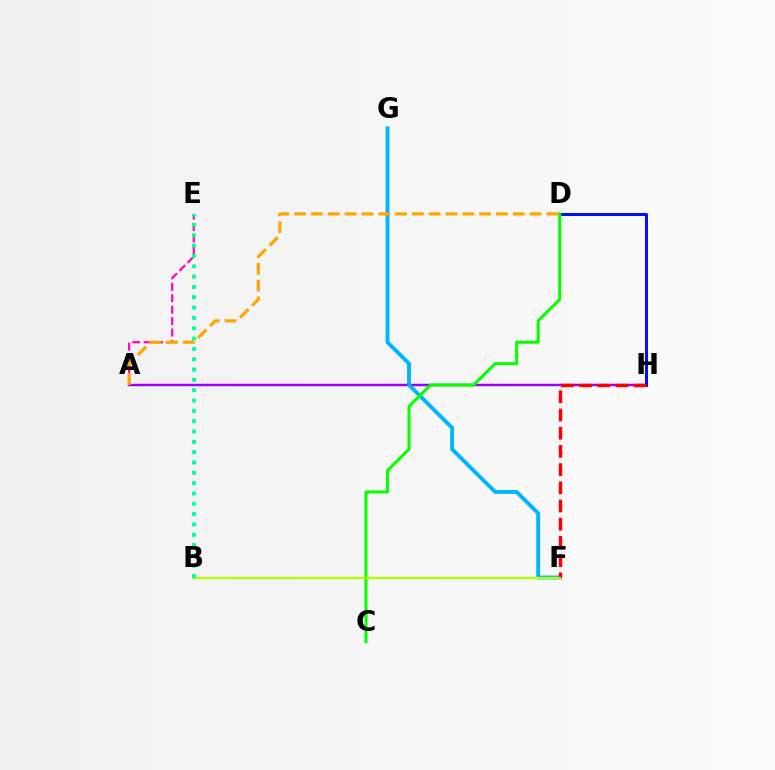{('A', 'H'): [{'color': '#9b00ff', 'line_style': 'solid', 'thickness': 1.77}], ('F', 'G'): [{'color': '#00b5ff', 'line_style': 'solid', 'thickness': 2.79}], ('D', 'H'): [{'color': '#0010ff', 'line_style': 'solid', 'thickness': 2.15}], ('F', 'H'): [{'color': '#ff0000', 'line_style': 'dashed', 'thickness': 2.47}], ('C', 'D'): [{'color': '#08ff00', 'line_style': 'solid', 'thickness': 2.2}], ('B', 'F'): [{'color': '#b3ff00', 'line_style': 'solid', 'thickness': 1.67}], ('A', 'E'): [{'color': '#ff00bd', 'line_style': 'dashed', 'thickness': 1.55}], ('B', 'E'): [{'color': '#00ff9d', 'line_style': 'dotted', 'thickness': 2.81}], ('A', 'D'): [{'color': '#ffa500', 'line_style': 'dashed', 'thickness': 2.28}]}